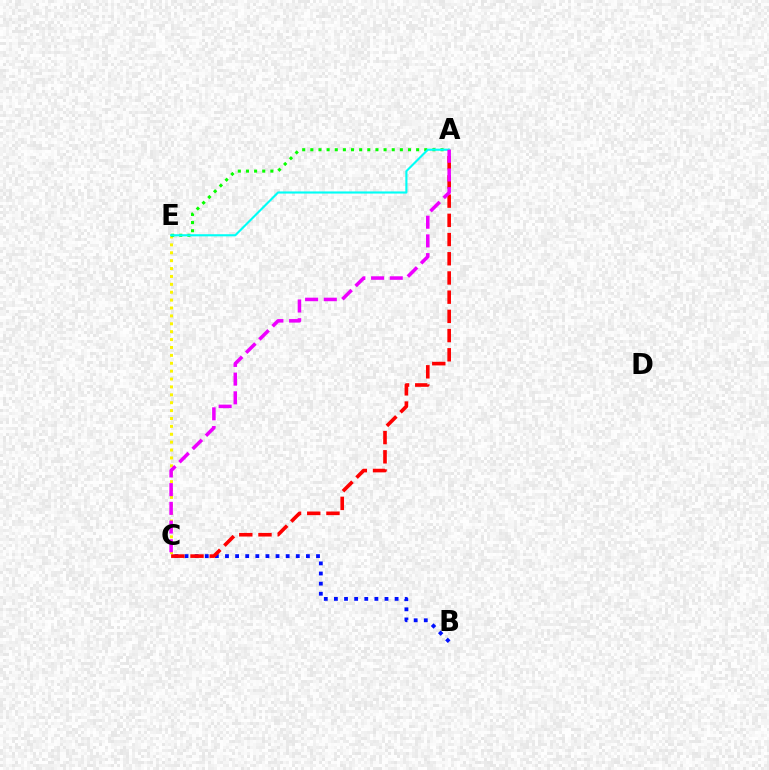{('B', 'C'): [{'color': '#0010ff', 'line_style': 'dotted', 'thickness': 2.75}], ('C', 'E'): [{'color': '#fcf500', 'line_style': 'dotted', 'thickness': 2.14}], ('A', 'E'): [{'color': '#08ff00', 'line_style': 'dotted', 'thickness': 2.21}, {'color': '#00fff6', 'line_style': 'solid', 'thickness': 1.53}], ('A', 'C'): [{'color': '#ff0000', 'line_style': 'dashed', 'thickness': 2.61}, {'color': '#ee00ff', 'line_style': 'dashed', 'thickness': 2.54}]}